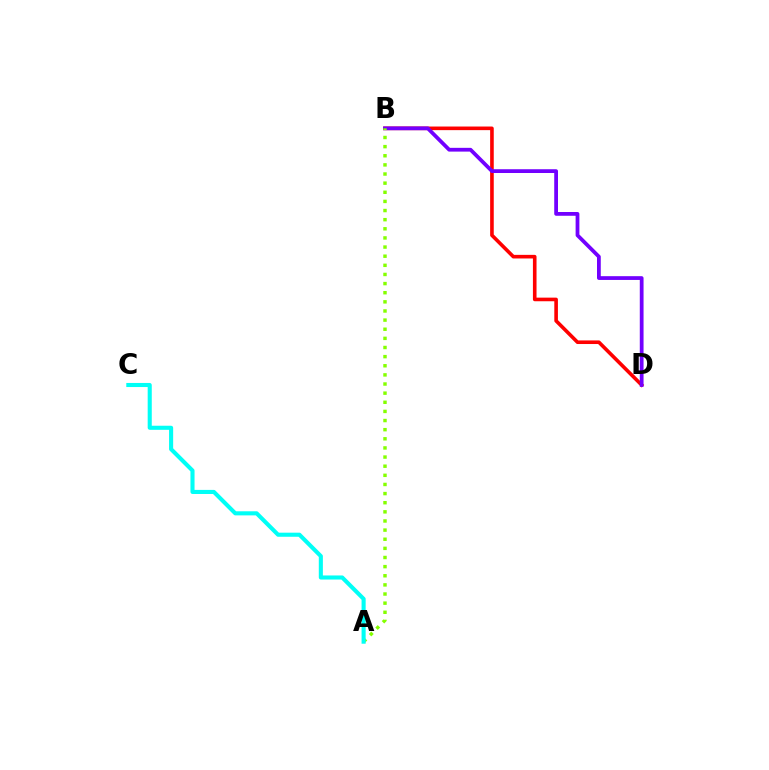{('B', 'D'): [{'color': '#ff0000', 'line_style': 'solid', 'thickness': 2.6}, {'color': '#7200ff', 'line_style': 'solid', 'thickness': 2.71}], ('A', 'B'): [{'color': '#84ff00', 'line_style': 'dotted', 'thickness': 2.48}], ('A', 'C'): [{'color': '#00fff6', 'line_style': 'solid', 'thickness': 2.94}]}